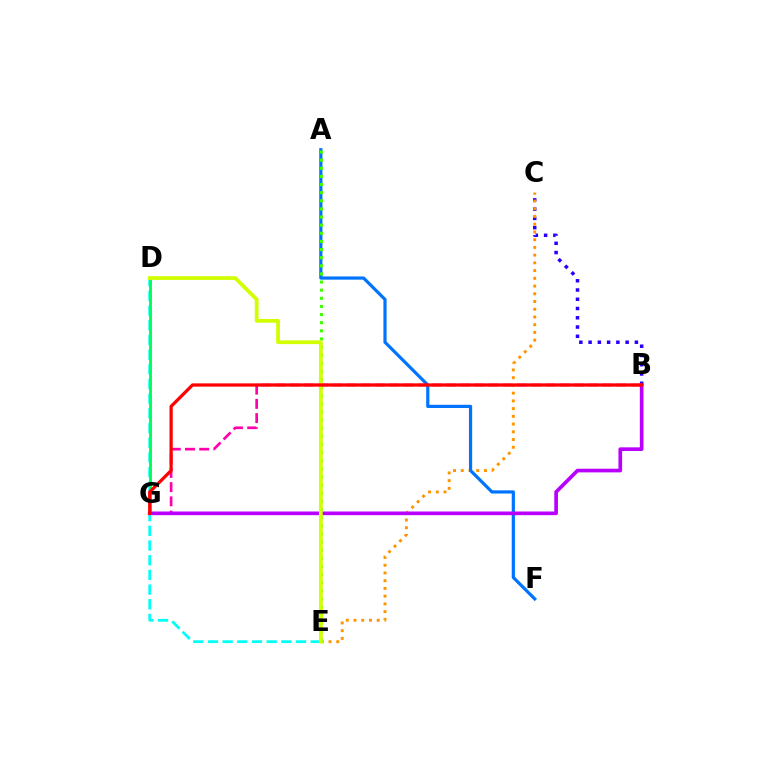{('B', 'C'): [{'color': '#2500ff', 'line_style': 'dotted', 'thickness': 2.52}], ('C', 'E'): [{'color': '#ff9400', 'line_style': 'dotted', 'thickness': 2.1}], ('A', 'F'): [{'color': '#0074ff', 'line_style': 'solid', 'thickness': 2.3}], ('D', 'E'): [{'color': '#00fff6', 'line_style': 'dashed', 'thickness': 1.99}, {'color': '#d1ff00', 'line_style': 'solid', 'thickness': 2.71}], ('A', 'E'): [{'color': '#3dff00', 'line_style': 'dotted', 'thickness': 2.21}], ('D', 'G'): [{'color': '#00ff5c', 'line_style': 'solid', 'thickness': 2.11}], ('B', 'G'): [{'color': '#ff00ac', 'line_style': 'dashed', 'thickness': 1.93}, {'color': '#b900ff', 'line_style': 'solid', 'thickness': 2.64}, {'color': '#ff0000', 'line_style': 'solid', 'thickness': 2.34}]}